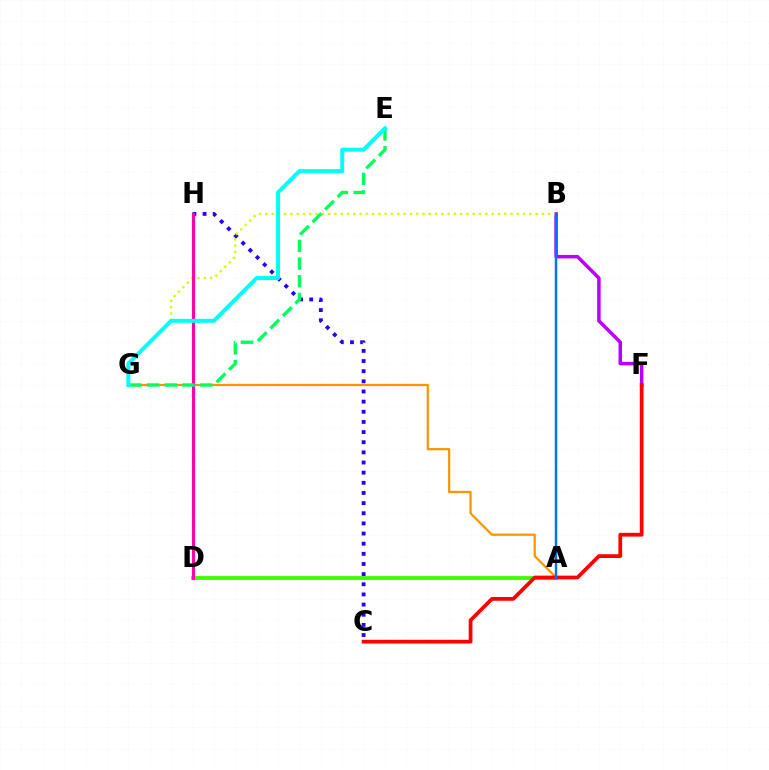{('B', 'F'): [{'color': '#b900ff', 'line_style': 'solid', 'thickness': 2.52}], ('C', 'H'): [{'color': '#2500ff', 'line_style': 'dotted', 'thickness': 2.76}], ('A', 'G'): [{'color': '#ff9400', 'line_style': 'solid', 'thickness': 1.61}], ('A', 'D'): [{'color': '#3dff00', 'line_style': 'solid', 'thickness': 2.75}], ('C', 'F'): [{'color': '#ff0000', 'line_style': 'solid', 'thickness': 2.7}], ('B', 'G'): [{'color': '#d1ff00', 'line_style': 'dotted', 'thickness': 1.71}], ('D', 'H'): [{'color': '#ff00ac', 'line_style': 'solid', 'thickness': 2.26}], ('E', 'G'): [{'color': '#00ff5c', 'line_style': 'dashed', 'thickness': 2.4}, {'color': '#00fff6', 'line_style': 'solid', 'thickness': 2.86}], ('A', 'B'): [{'color': '#0074ff', 'line_style': 'solid', 'thickness': 1.77}]}